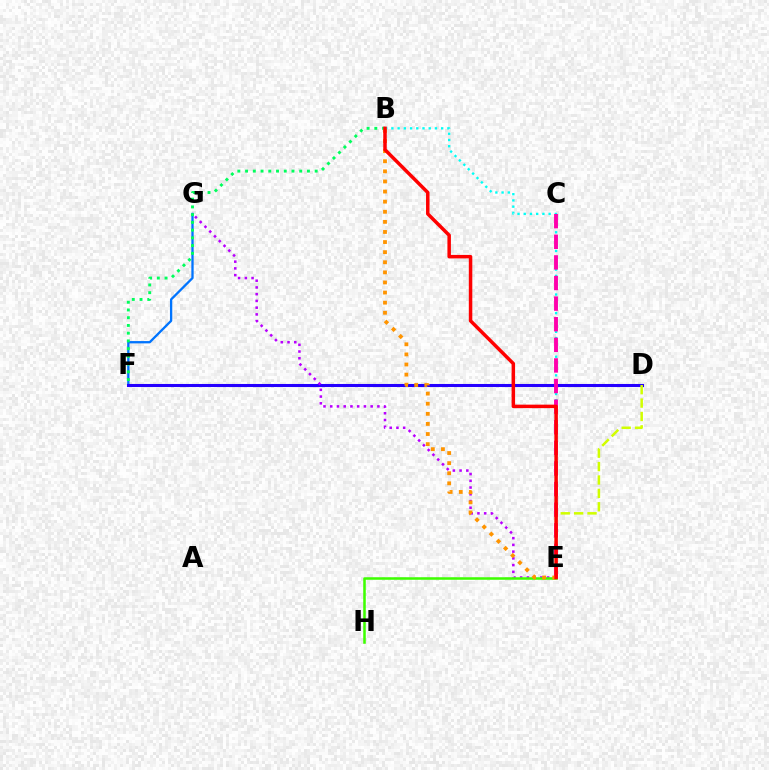{('F', 'G'): [{'color': '#0074ff', 'line_style': 'solid', 'thickness': 1.66}], ('D', 'F'): [{'color': '#2500ff', 'line_style': 'solid', 'thickness': 2.21}], ('B', 'E'): [{'color': '#00fff6', 'line_style': 'dotted', 'thickness': 1.69}, {'color': '#ff9400', 'line_style': 'dotted', 'thickness': 2.74}, {'color': '#ff0000', 'line_style': 'solid', 'thickness': 2.51}], ('D', 'E'): [{'color': '#d1ff00', 'line_style': 'dashed', 'thickness': 1.82}], ('E', 'G'): [{'color': '#b900ff', 'line_style': 'dotted', 'thickness': 1.83}], ('E', 'H'): [{'color': '#3dff00', 'line_style': 'solid', 'thickness': 1.83}], ('C', 'E'): [{'color': '#ff00ac', 'line_style': 'dashed', 'thickness': 2.8}], ('B', 'F'): [{'color': '#00ff5c', 'line_style': 'dotted', 'thickness': 2.1}]}